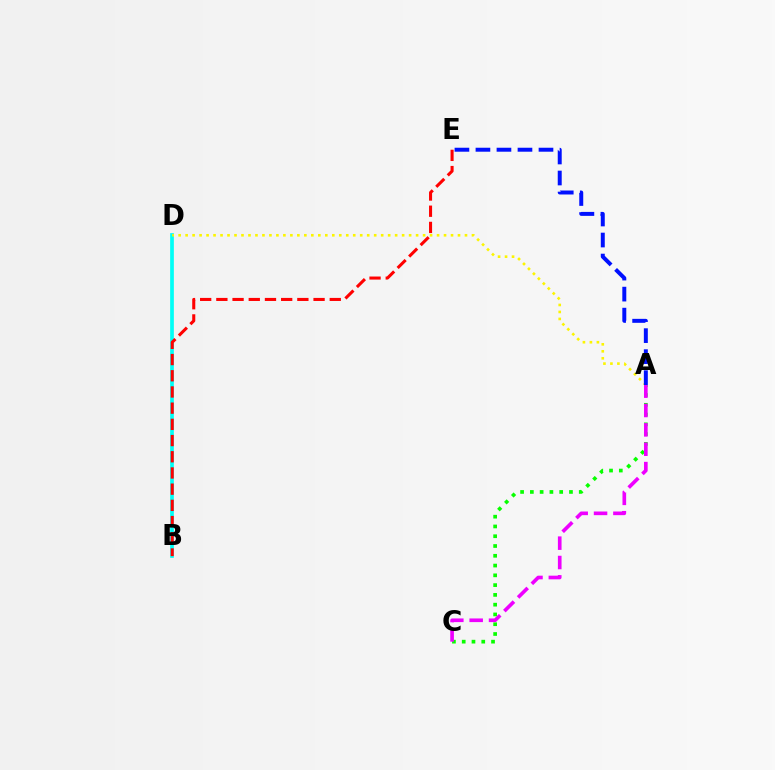{('A', 'C'): [{'color': '#08ff00', 'line_style': 'dotted', 'thickness': 2.66}, {'color': '#ee00ff', 'line_style': 'dashed', 'thickness': 2.63}], ('B', 'D'): [{'color': '#00fff6', 'line_style': 'solid', 'thickness': 2.66}], ('A', 'D'): [{'color': '#fcf500', 'line_style': 'dotted', 'thickness': 1.9}], ('B', 'E'): [{'color': '#ff0000', 'line_style': 'dashed', 'thickness': 2.2}], ('A', 'E'): [{'color': '#0010ff', 'line_style': 'dashed', 'thickness': 2.85}]}